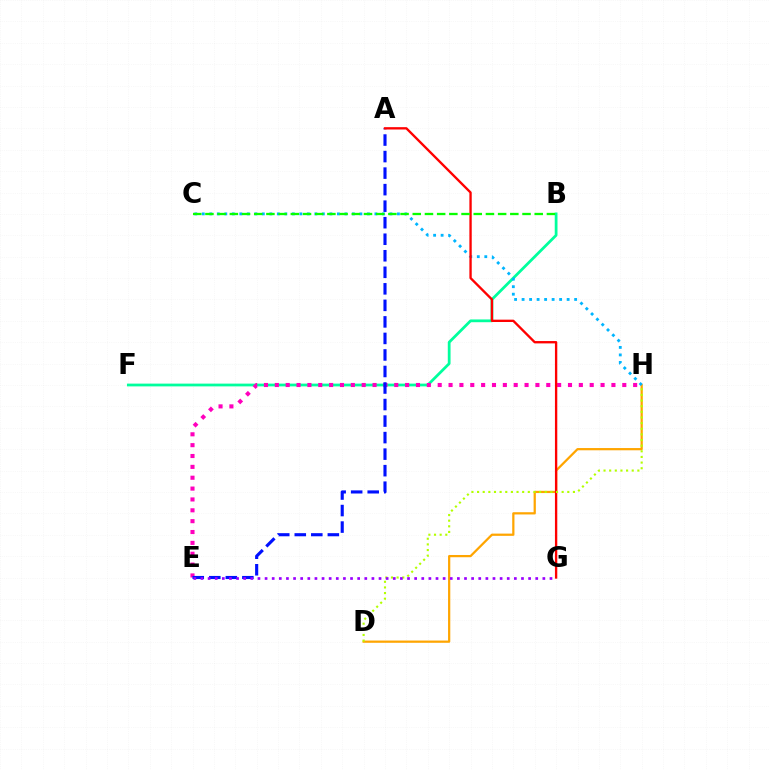{('D', 'H'): [{'color': '#ffa500', 'line_style': 'solid', 'thickness': 1.61}, {'color': '#b3ff00', 'line_style': 'dotted', 'thickness': 1.53}], ('B', 'F'): [{'color': '#00ff9d', 'line_style': 'solid', 'thickness': 1.99}], ('E', 'H'): [{'color': '#ff00bd', 'line_style': 'dotted', 'thickness': 2.95}], ('C', 'H'): [{'color': '#00b5ff', 'line_style': 'dotted', 'thickness': 2.04}], ('A', 'E'): [{'color': '#0010ff', 'line_style': 'dashed', 'thickness': 2.25}], ('A', 'G'): [{'color': '#ff0000', 'line_style': 'solid', 'thickness': 1.69}], ('B', 'C'): [{'color': '#08ff00', 'line_style': 'dashed', 'thickness': 1.66}], ('E', 'G'): [{'color': '#9b00ff', 'line_style': 'dotted', 'thickness': 1.94}]}